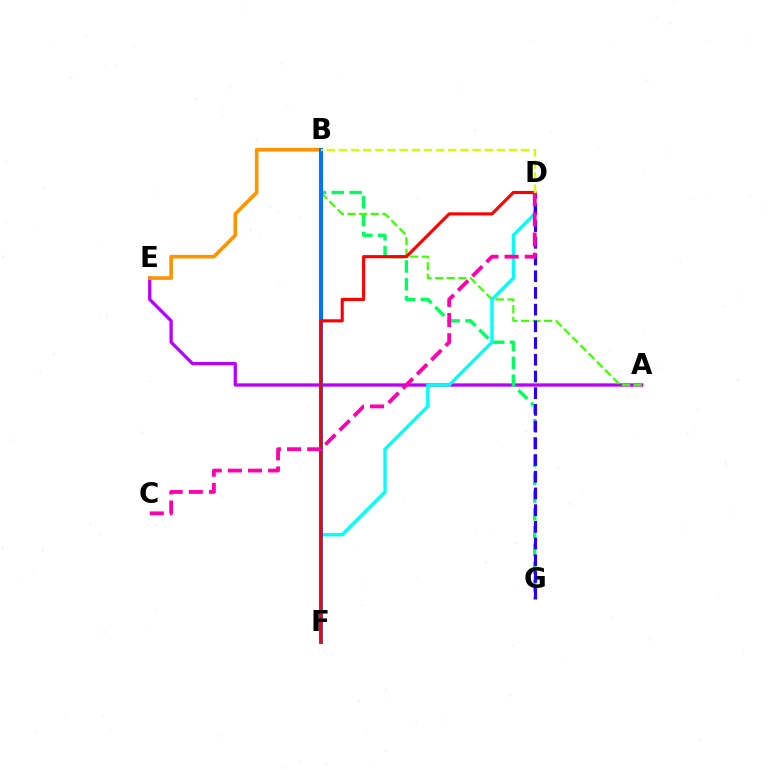{('A', 'E'): [{'color': '#b900ff', 'line_style': 'solid', 'thickness': 2.35}], ('B', 'G'): [{'color': '#00ff5c', 'line_style': 'dashed', 'thickness': 2.42}], ('A', 'B'): [{'color': '#3dff00', 'line_style': 'dashed', 'thickness': 1.58}], ('D', 'F'): [{'color': '#00fff6', 'line_style': 'solid', 'thickness': 2.37}, {'color': '#ff0000', 'line_style': 'solid', 'thickness': 2.24}], ('B', 'E'): [{'color': '#ff9400', 'line_style': 'solid', 'thickness': 2.6}], ('D', 'G'): [{'color': '#2500ff', 'line_style': 'dashed', 'thickness': 2.27}], ('B', 'F'): [{'color': '#0074ff', 'line_style': 'solid', 'thickness': 2.94}], ('C', 'D'): [{'color': '#ff00ac', 'line_style': 'dashed', 'thickness': 2.74}], ('B', 'D'): [{'color': '#d1ff00', 'line_style': 'dashed', 'thickness': 1.65}]}